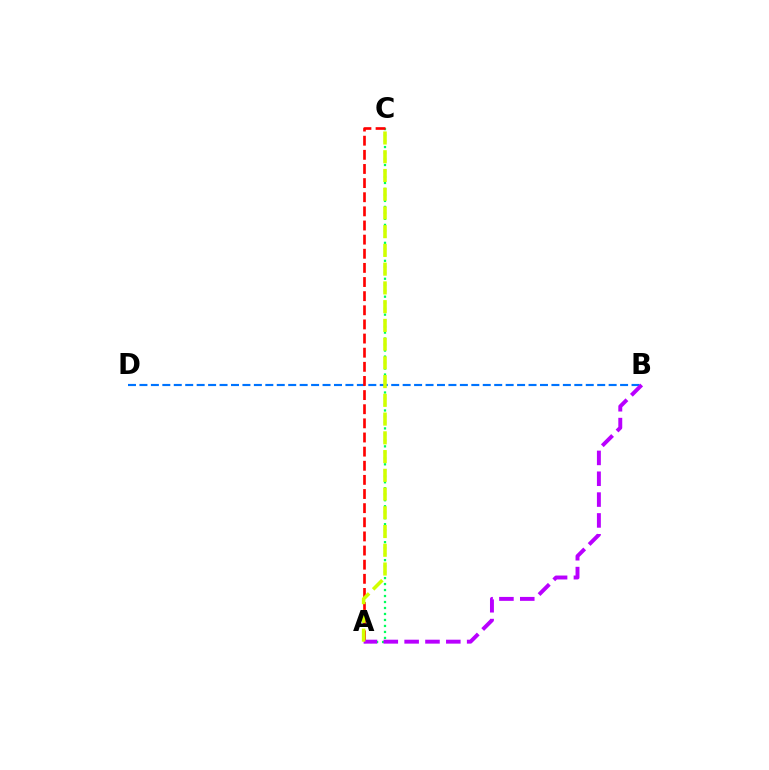{('B', 'D'): [{'color': '#0074ff', 'line_style': 'dashed', 'thickness': 1.55}], ('A', 'C'): [{'color': '#00ff5c', 'line_style': 'dotted', 'thickness': 1.63}, {'color': '#ff0000', 'line_style': 'dashed', 'thickness': 1.92}, {'color': '#d1ff00', 'line_style': 'dashed', 'thickness': 2.55}], ('A', 'B'): [{'color': '#b900ff', 'line_style': 'dashed', 'thickness': 2.83}]}